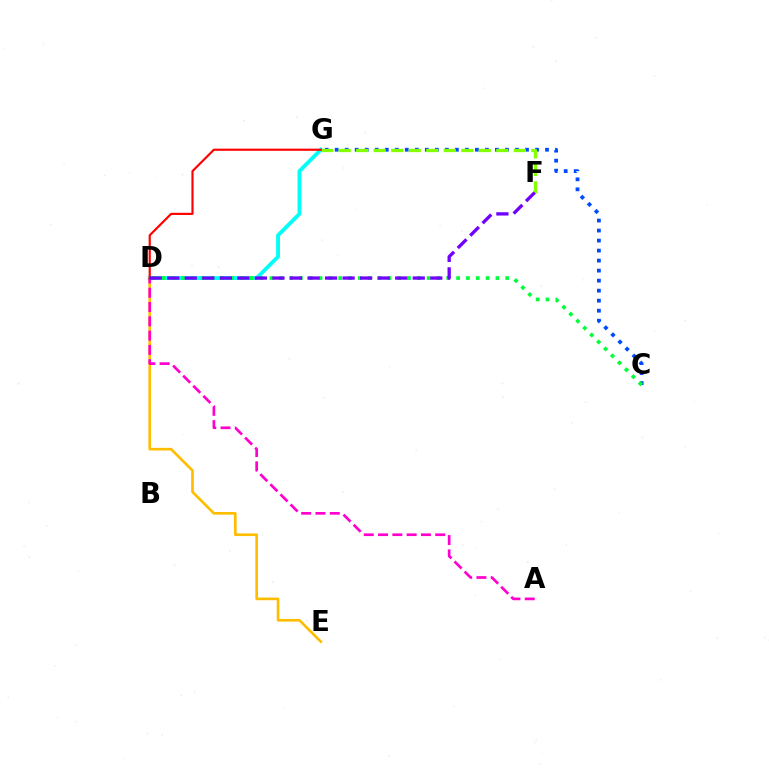{('C', 'G'): [{'color': '#004bff', 'line_style': 'dotted', 'thickness': 2.72}], ('D', 'G'): [{'color': '#00fff6', 'line_style': 'solid', 'thickness': 2.77}, {'color': '#ff0000', 'line_style': 'solid', 'thickness': 1.56}], ('F', 'G'): [{'color': '#84ff00', 'line_style': 'dashed', 'thickness': 2.38}], ('C', 'D'): [{'color': '#00ff39', 'line_style': 'dotted', 'thickness': 2.67}], ('D', 'E'): [{'color': '#ffbd00', 'line_style': 'solid', 'thickness': 1.92}], ('A', 'D'): [{'color': '#ff00cf', 'line_style': 'dashed', 'thickness': 1.94}], ('D', 'F'): [{'color': '#7200ff', 'line_style': 'dashed', 'thickness': 2.38}]}